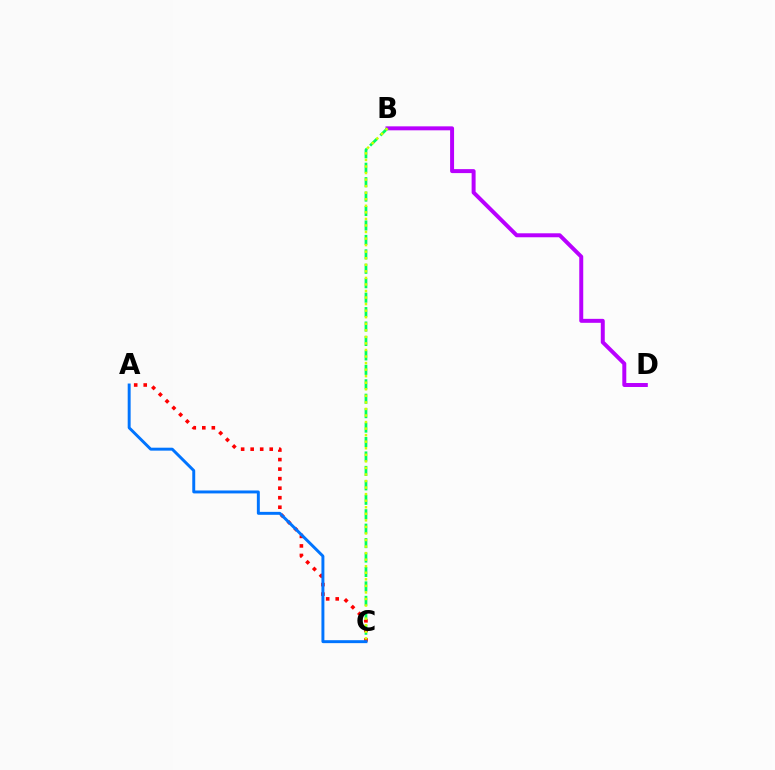{('B', 'D'): [{'color': '#b900ff', 'line_style': 'solid', 'thickness': 2.86}], ('B', 'C'): [{'color': '#00ff5c', 'line_style': 'dashed', 'thickness': 1.96}, {'color': '#d1ff00', 'line_style': 'dotted', 'thickness': 1.78}], ('A', 'C'): [{'color': '#ff0000', 'line_style': 'dotted', 'thickness': 2.59}, {'color': '#0074ff', 'line_style': 'solid', 'thickness': 2.12}]}